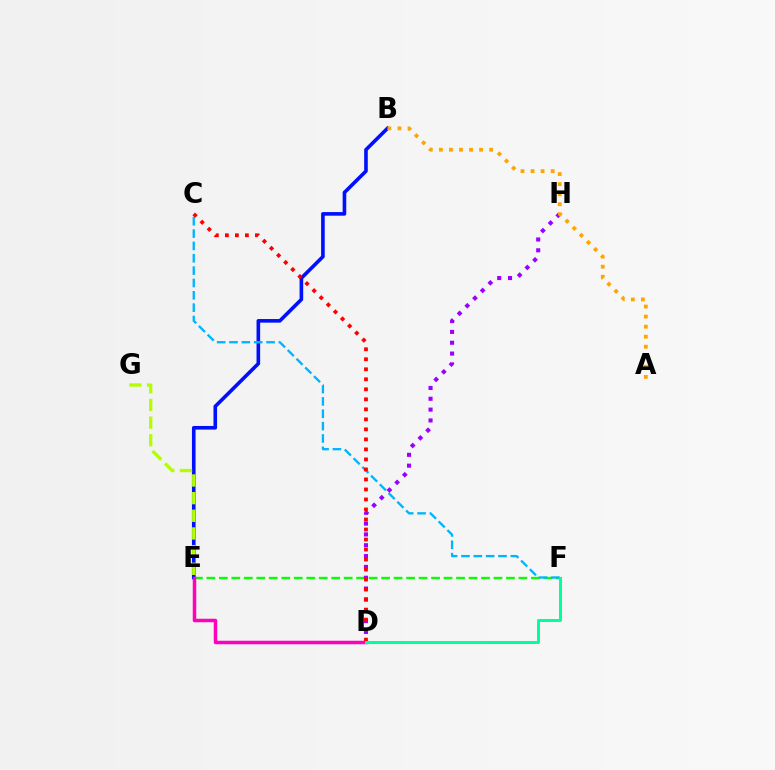{('E', 'F'): [{'color': '#08ff00', 'line_style': 'dashed', 'thickness': 1.7}], ('B', 'E'): [{'color': '#0010ff', 'line_style': 'solid', 'thickness': 2.61}], ('E', 'G'): [{'color': '#b3ff00', 'line_style': 'dashed', 'thickness': 2.4}], ('C', 'F'): [{'color': '#00b5ff', 'line_style': 'dashed', 'thickness': 1.68}], ('D', 'H'): [{'color': '#9b00ff', 'line_style': 'dotted', 'thickness': 2.94}], ('A', 'B'): [{'color': '#ffa500', 'line_style': 'dotted', 'thickness': 2.73}], ('D', 'E'): [{'color': '#ff00bd', 'line_style': 'solid', 'thickness': 2.51}], ('C', 'D'): [{'color': '#ff0000', 'line_style': 'dotted', 'thickness': 2.72}], ('D', 'F'): [{'color': '#00ff9d', 'line_style': 'solid', 'thickness': 2.16}]}